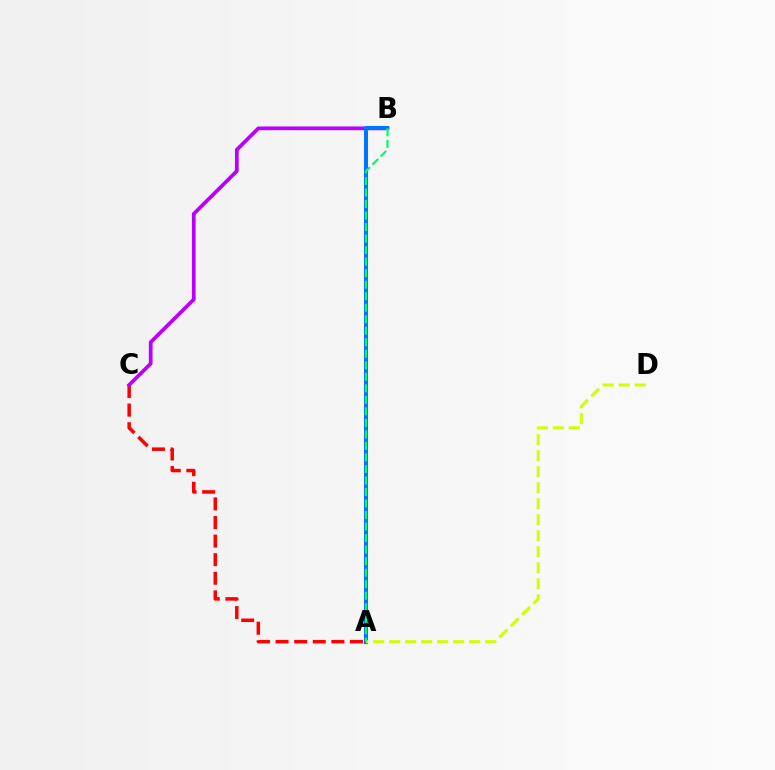{('A', 'C'): [{'color': '#ff0000', 'line_style': 'dashed', 'thickness': 2.53}], ('B', 'C'): [{'color': '#b900ff', 'line_style': 'solid', 'thickness': 2.69}], ('A', 'B'): [{'color': '#0074ff', 'line_style': 'solid', 'thickness': 2.93}, {'color': '#00ff5c', 'line_style': 'dashed', 'thickness': 1.56}], ('A', 'D'): [{'color': '#d1ff00', 'line_style': 'dashed', 'thickness': 2.18}]}